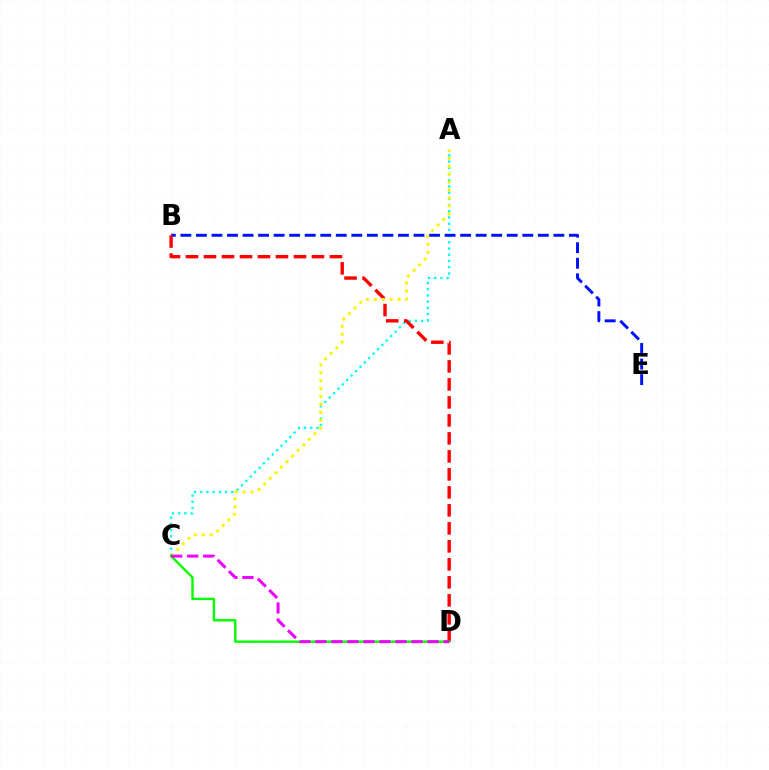{('A', 'C'): [{'color': '#00fff6', 'line_style': 'dotted', 'thickness': 1.69}, {'color': '#fcf500', 'line_style': 'dotted', 'thickness': 2.15}], ('B', 'E'): [{'color': '#0010ff', 'line_style': 'dashed', 'thickness': 2.11}], ('B', 'D'): [{'color': '#ff0000', 'line_style': 'dashed', 'thickness': 2.44}], ('C', 'D'): [{'color': '#08ff00', 'line_style': 'solid', 'thickness': 1.74}, {'color': '#ee00ff', 'line_style': 'dashed', 'thickness': 2.18}]}